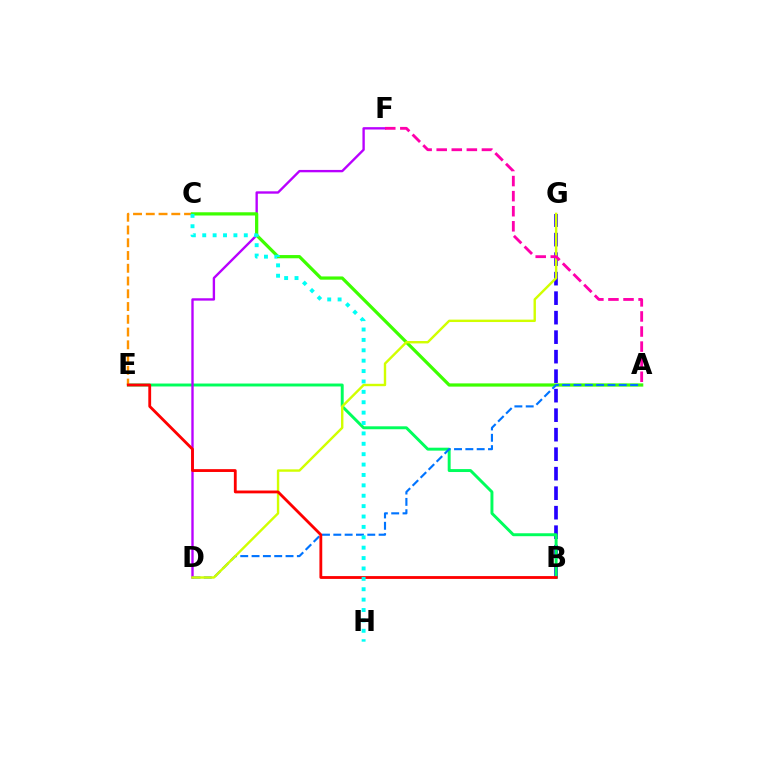{('B', 'G'): [{'color': '#2500ff', 'line_style': 'dashed', 'thickness': 2.65}], ('B', 'E'): [{'color': '#00ff5c', 'line_style': 'solid', 'thickness': 2.12}, {'color': '#ff0000', 'line_style': 'solid', 'thickness': 2.03}], ('D', 'F'): [{'color': '#b900ff', 'line_style': 'solid', 'thickness': 1.7}], ('C', 'E'): [{'color': '#ff9400', 'line_style': 'dashed', 'thickness': 1.73}], ('A', 'C'): [{'color': '#3dff00', 'line_style': 'solid', 'thickness': 2.32}], ('A', 'D'): [{'color': '#0074ff', 'line_style': 'dashed', 'thickness': 1.54}], ('D', 'G'): [{'color': '#d1ff00', 'line_style': 'solid', 'thickness': 1.73}], ('A', 'F'): [{'color': '#ff00ac', 'line_style': 'dashed', 'thickness': 2.05}], ('C', 'H'): [{'color': '#00fff6', 'line_style': 'dotted', 'thickness': 2.82}]}